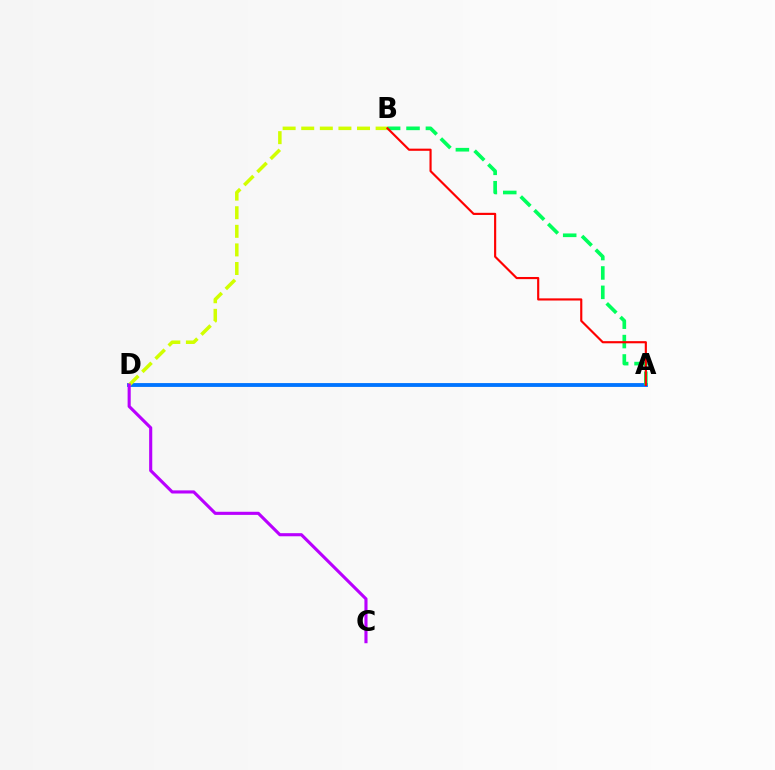{('A', 'D'): [{'color': '#0074ff', 'line_style': 'solid', 'thickness': 2.76}], ('B', 'D'): [{'color': '#d1ff00', 'line_style': 'dashed', 'thickness': 2.53}], ('C', 'D'): [{'color': '#b900ff', 'line_style': 'solid', 'thickness': 2.24}], ('A', 'B'): [{'color': '#00ff5c', 'line_style': 'dashed', 'thickness': 2.63}, {'color': '#ff0000', 'line_style': 'solid', 'thickness': 1.55}]}